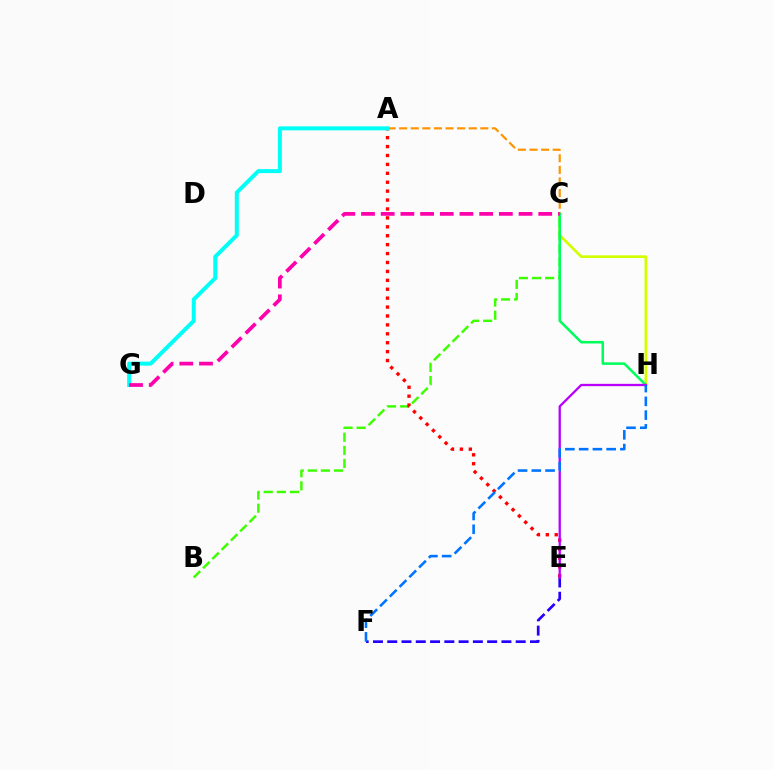{('C', 'H'): [{'color': '#d1ff00', 'line_style': 'solid', 'thickness': 1.92}, {'color': '#00ff5c', 'line_style': 'solid', 'thickness': 1.83}], ('E', 'F'): [{'color': '#2500ff', 'line_style': 'dashed', 'thickness': 1.94}], ('A', 'C'): [{'color': '#ff9400', 'line_style': 'dashed', 'thickness': 1.58}], ('B', 'C'): [{'color': '#3dff00', 'line_style': 'dashed', 'thickness': 1.78}], ('A', 'E'): [{'color': '#ff0000', 'line_style': 'dotted', 'thickness': 2.42}], ('A', 'G'): [{'color': '#00fff6', 'line_style': 'solid', 'thickness': 2.87}], ('E', 'H'): [{'color': '#b900ff', 'line_style': 'solid', 'thickness': 1.66}], ('C', 'G'): [{'color': '#ff00ac', 'line_style': 'dashed', 'thickness': 2.68}], ('F', 'H'): [{'color': '#0074ff', 'line_style': 'dashed', 'thickness': 1.87}]}